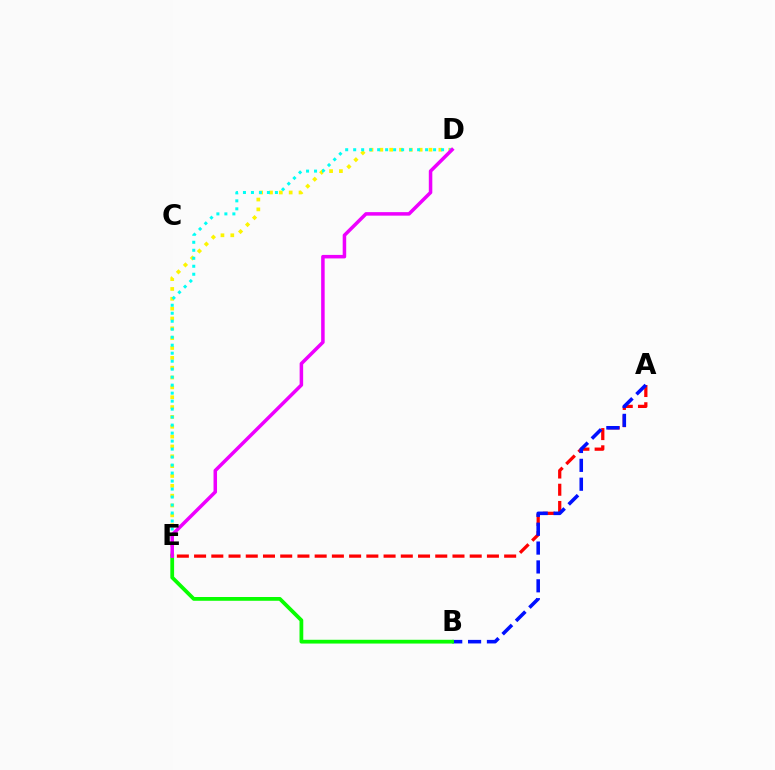{('D', 'E'): [{'color': '#fcf500', 'line_style': 'dotted', 'thickness': 2.67}, {'color': '#00fff6', 'line_style': 'dotted', 'thickness': 2.17}, {'color': '#ee00ff', 'line_style': 'solid', 'thickness': 2.53}], ('A', 'E'): [{'color': '#ff0000', 'line_style': 'dashed', 'thickness': 2.34}], ('A', 'B'): [{'color': '#0010ff', 'line_style': 'dashed', 'thickness': 2.56}], ('B', 'E'): [{'color': '#08ff00', 'line_style': 'solid', 'thickness': 2.71}]}